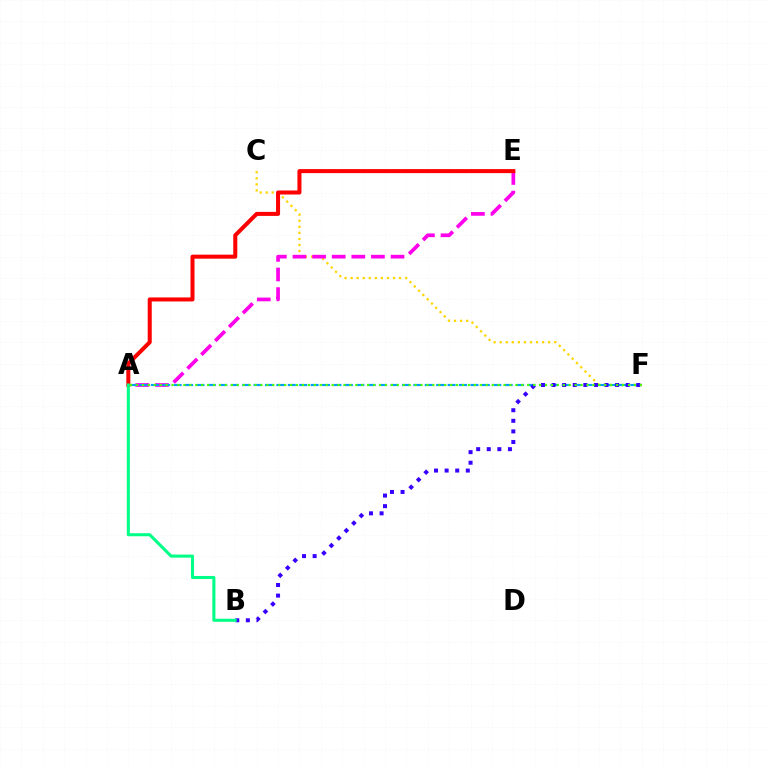{('C', 'F'): [{'color': '#ffd500', 'line_style': 'dotted', 'thickness': 1.65}], ('A', 'E'): [{'color': '#ff00ed', 'line_style': 'dashed', 'thickness': 2.66}, {'color': '#ff0000', 'line_style': 'solid', 'thickness': 2.9}], ('A', 'F'): [{'color': '#009eff', 'line_style': 'dashed', 'thickness': 1.55}, {'color': '#4fff00', 'line_style': 'dotted', 'thickness': 1.61}], ('B', 'F'): [{'color': '#3700ff', 'line_style': 'dotted', 'thickness': 2.88}], ('A', 'B'): [{'color': '#00ff86', 'line_style': 'solid', 'thickness': 2.2}]}